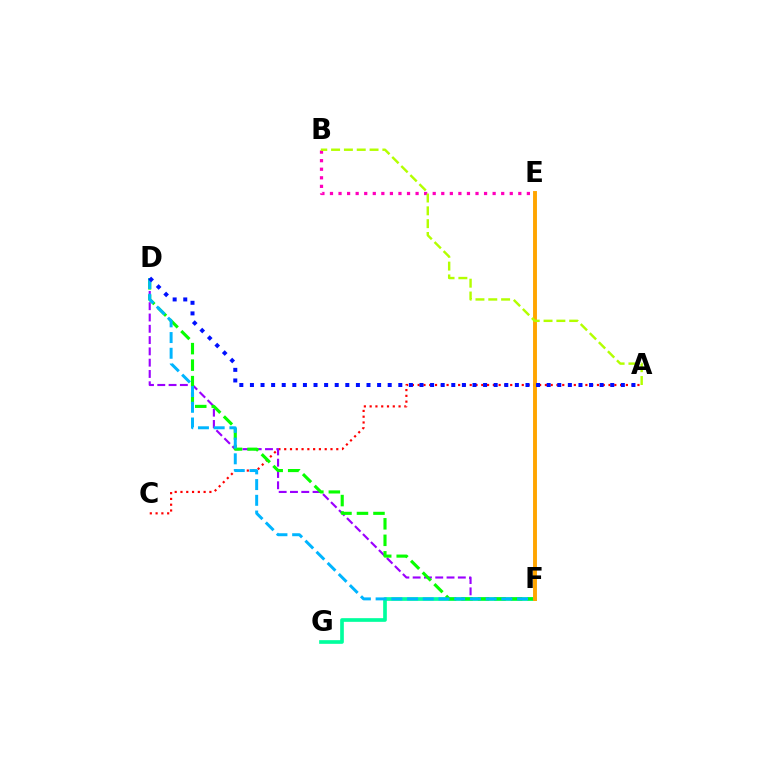{('A', 'C'): [{'color': '#ff0000', 'line_style': 'dotted', 'thickness': 1.57}], ('B', 'E'): [{'color': '#ff00bd', 'line_style': 'dotted', 'thickness': 2.33}], ('D', 'F'): [{'color': '#9b00ff', 'line_style': 'dashed', 'thickness': 1.53}, {'color': '#08ff00', 'line_style': 'dashed', 'thickness': 2.24}, {'color': '#00b5ff', 'line_style': 'dashed', 'thickness': 2.14}], ('F', 'G'): [{'color': '#00ff9d', 'line_style': 'solid', 'thickness': 2.64}], ('E', 'F'): [{'color': '#ffa500', 'line_style': 'solid', 'thickness': 2.81}], ('A', 'B'): [{'color': '#b3ff00', 'line_style': 'dashed', 'thickness': 1.74}], ('A', 'D'): [{'color': '#0010ff', 'line_style': 'dotted', 'thickness': 2.88}]}